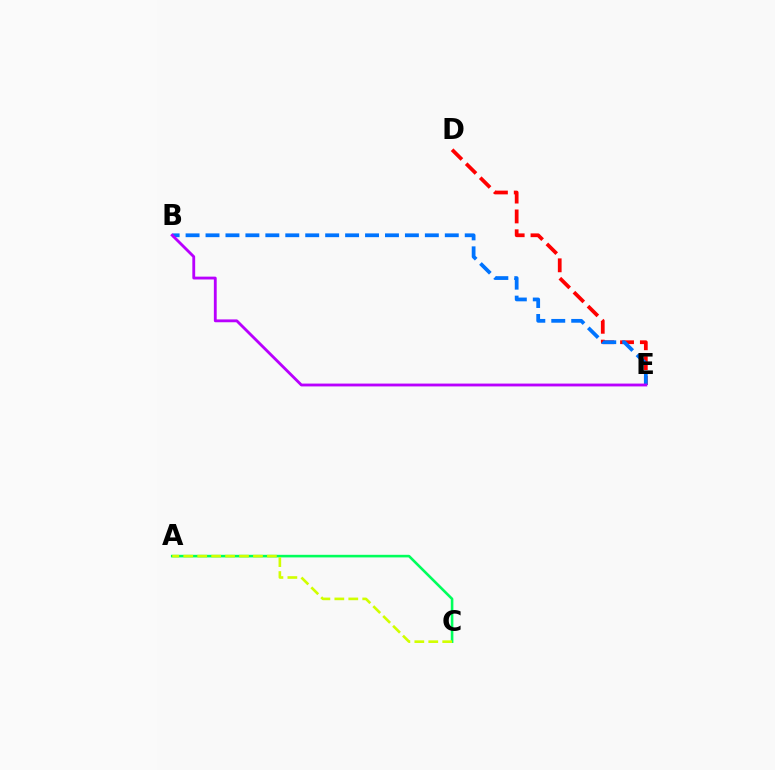{('D', 'E'): [{'color': '#ff0000', 'line_style': 'dashed', 'thickness': 2.7}], ('B', 'E'): [{'color': '#0074ff', 'line_style': 'dashed', 'thickness': 2.71}, {'color': '#b900ff', 'line_style': 'solid', 'thickness': 2.04}], ('A', 'C'): [{'color': '#00ff5c', 'line_style': 'solid', 'thickness': 1.87}, {'color': '#d1ff00', 'line_style': 'dashed', 'thickness': 1.89}]}